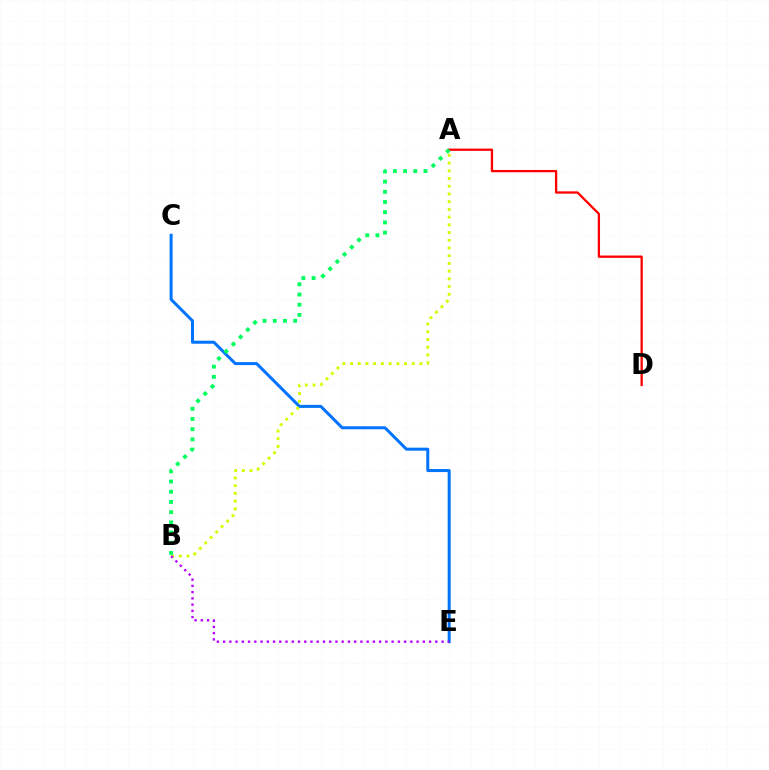{('C', 'E'): [{'color': '#0074ff', 'line_style': 'solid', 'thickness': 2.18}], ('A', 'B'): [{'color': '#d1ff00', 'line_style': 'dotted', 'thickness': 2.1}, {'color': '#00ff5c', 'line_style': 'dotted', 'thickness': 2.77}], ('A', 'D'): [{'color': '#ff0000', 'line_style': 'solid', 'thickness': 1.65}], ('B', 'E'): [{'color': '#b900ff', 'line_style': 'dotted', 'thickness': 1.7}]}